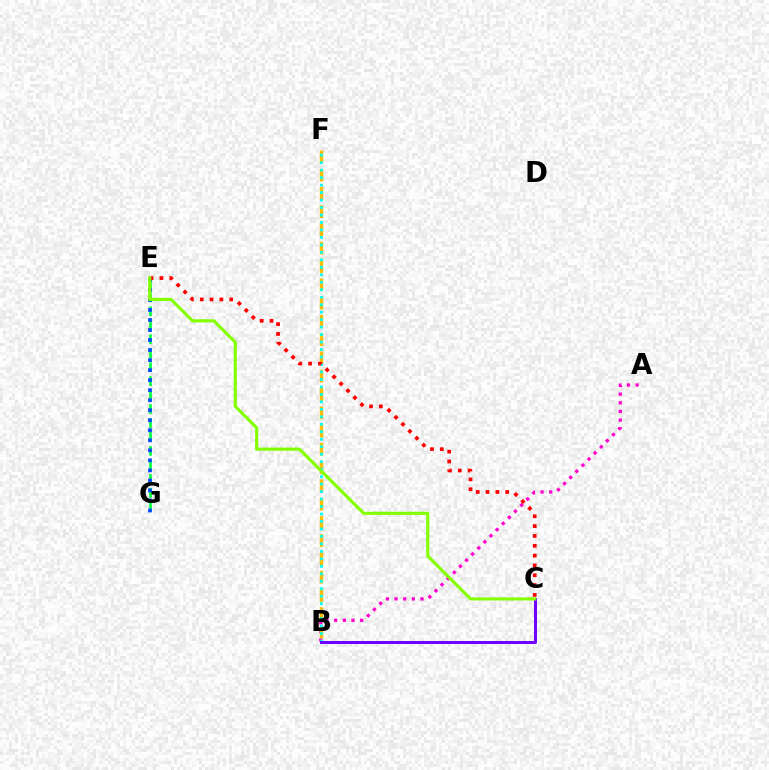{('A', 'B'): [{'color': '#ff00cf', 'line_style': 'dotted', 'thickness': 2.35}], ('B', 'F'): [{'color': '#ffbd00', 'line_style': 'dashed', 'thickness': 2.48}, {'color': '#00fff6', 'line_style': 'dotted', 'thickness': 2.03}], ('E', 'G'): [{'color': '#00ff39', 'line_style': 'dashed', 'thickness': 1.9}, {'color': '#004bff', 'line_style': 'dotted', 'thickness': 2.72}], ('B', 'C'): [{'color': '#7200ff', 'line_style': 'solid', 'thickness': 2.17}], ('C', 'E'): [{'color': '#ff0000', 'line_style': 'dotted', 'thickness': 2.67}, {'color': '#84ff00', 'line_style': 'solid', 'thickness': 2.27}]}